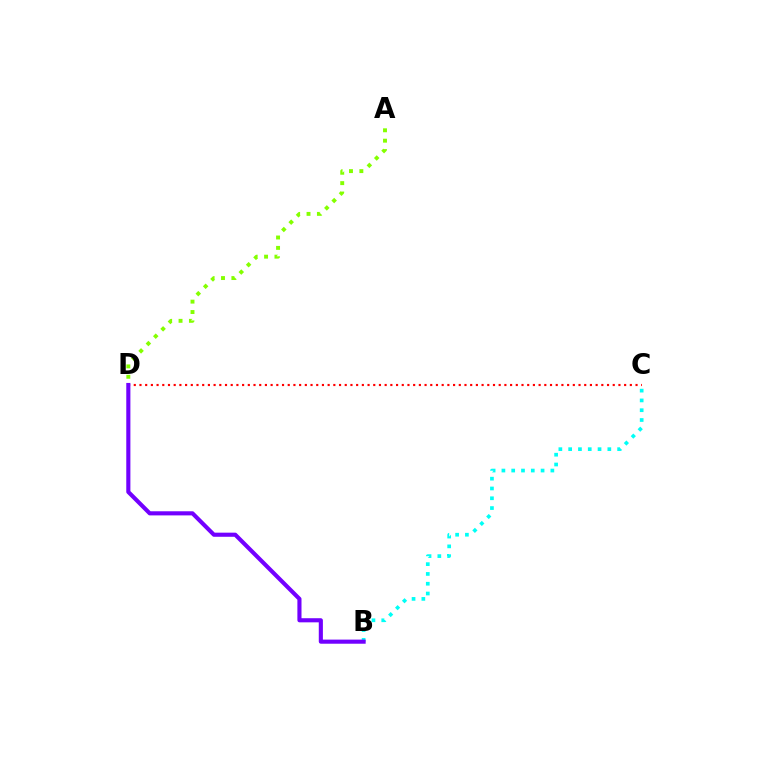{('B', 'C'): [{'color': '#00fff6', 'line_style': 'dotted', 'thickness': 2.66}], ('C', 'D'): [{'color': '#ff0000', 'line_style': 'dotted', 'thickness': 1.55}], ('B', 'D'): [{'color': '#7200ff', 'line_style': 'solid', 'thickness': 2.96}], ('A', 'D'): [{'color': '#84ff00', 'line_style': 'dotted', 'thickness': 2.82}]}